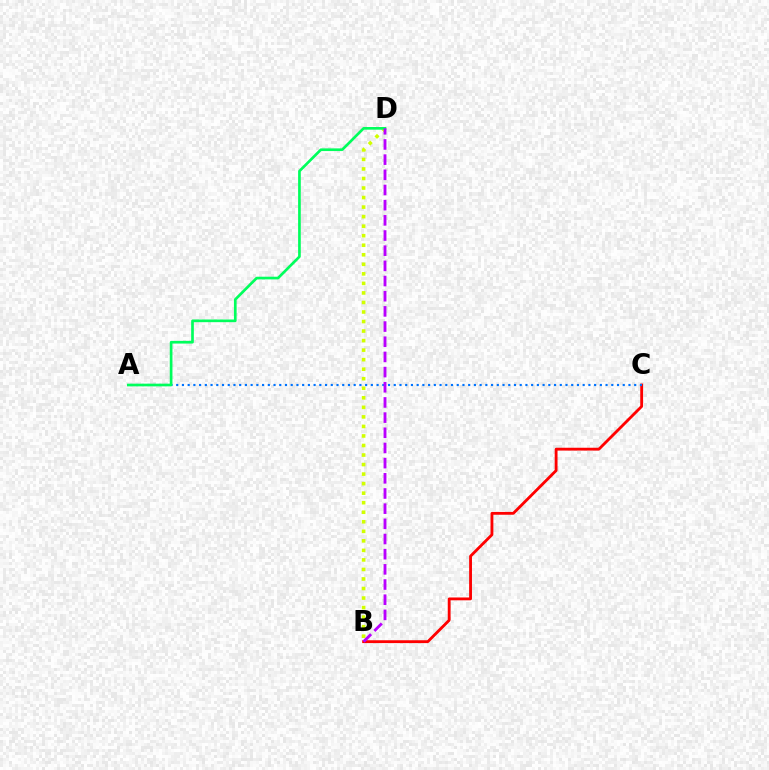{('B', 'C'): [{'color': '#ff0000', 'line_style': 'solid', 'thickness': 2.04}], ('A', 'C'): [{'color': '#0074ff', 'line_style': 'dotted', 'thickness': 1.56}], ('B', 'D'): [{'color': '#d1ff00', 'line_style': 'dotted', 'thickness': 2.59}, {'color': '#b900ff', 'line_style': 'dashed', 'thickness': 2.06}], ('A', 'D'): [{'color': '#00ff5c', 'line_style': 'solid', 'thickness': 1.93}]}